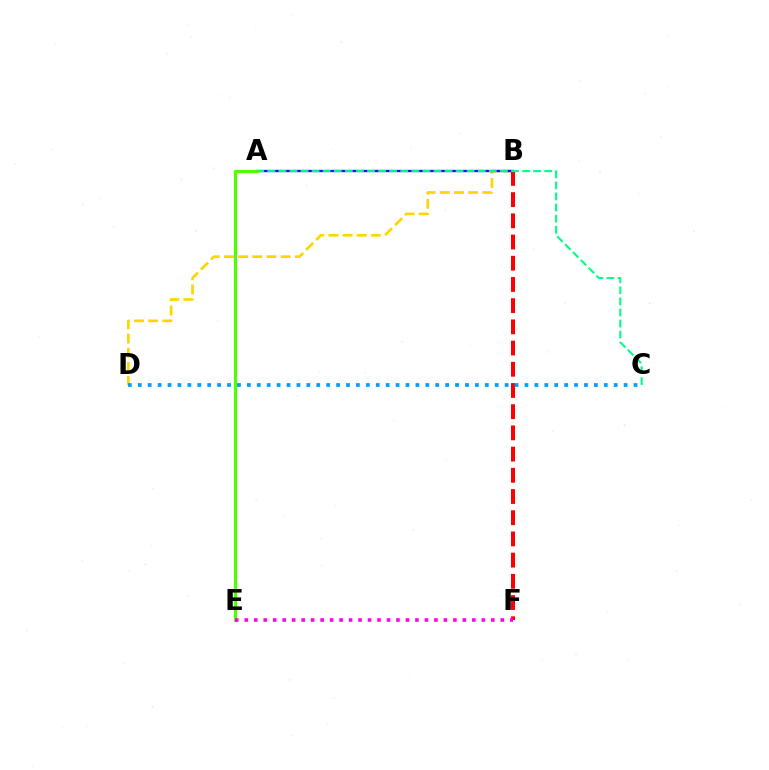{('B', 'D'): [{'color': '#ffd500', 'line_style': 'dashed', 'thickness': 1.92}], ('B', 'F'): [{'color': '#ff0000', 'line_style': 'dashed', 'thickness': 2.88}], ('A', 'B'): [{'color': '#3700ff', 'line_style': 'solid', 'thickness': 1.67}], ('A', 'C'): [{'color': '#00ff86', 'line_style': 'dashed', 'thickness': 1.5}], ('C', 'D'): [{'color': '#009eff', 'line_style': 'dotted', 'thickness': 2.69}], ('A', 'E'): [{'color': '#4fff00', 'line_style': 'solid', 'thickness': 2.29}], ('E', 'F'): [{'color': '#ff00ed', 'line_style': 'dotted', 'thickness': 2.58}]}